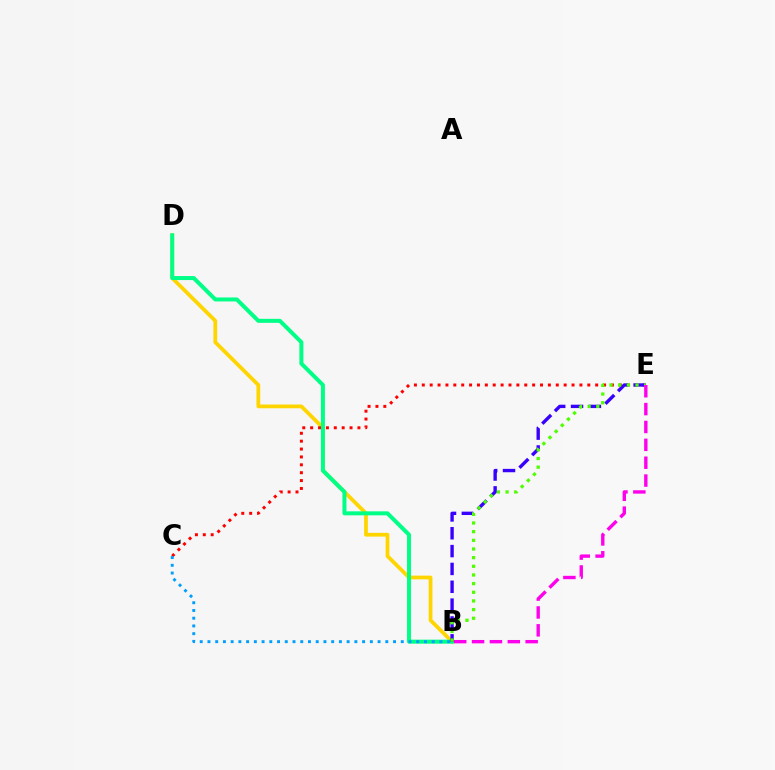{('B', 'D'): [{'color': '#ffd500', 'line_style': 'solid', 'thickness': 2.7}, {'color': '#00ff86', 'line_style': 'solid', 'thickness': 2.88}], ('C', 'E'): [{'color': '#ff0000', 'line_style': 'dotted', 'thickness': 2.14}], ('B', 'C'): [{'color': '#009eff', 'line_style': 'dotted', 'thickness': 2.1}], ('B', 'E'): [{'color': '#3700ff', 'line_style': 'dashed', 'thickness': 2.42}, {'color': '#4fff00', 'line_style': 'dotted', 'thickness': 2.35}, {'color': '#ff00ed', 'line_style': 'dashed', 'thickness': 2.43}]}